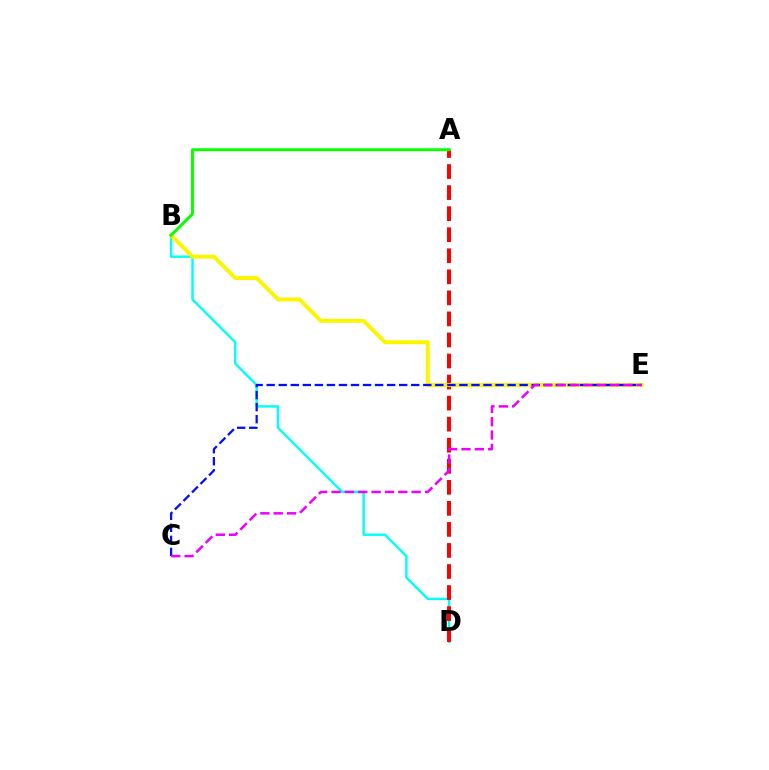{('B', 'D'): [{'color': '#00fff6', 'line_style': 'solid', 'thickness': 1.74}], ('A', 'D'): [{'color': '#ff0000', 'line_style': 'dashed', 'thickness': 2.86}], ('B', 'E'): [{'color': '#fcf500', 'line_style': 'solid', 'thickness': 2.82}], ('C', 'E'): [{'color': '#0010ff', 'line_style': 'dashed', 'thickness': 1.64}, {'color': '#ee00ff', 'line_style': 'dashed', 'thickness': 1.81}], ('A', 'B'): [{'color': '#08ff00', 'line_style': 'solid', 'thickness': 2.12}]}